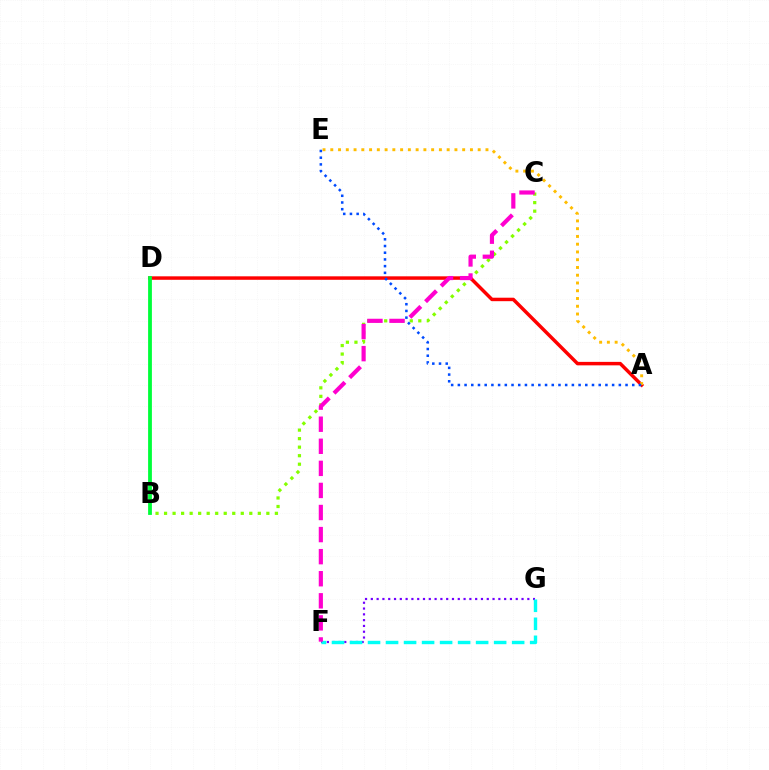{('F', 'G'): [{'color': '#7200ff', 'line_style': 'dotted', 'thickness': 1.57}, {'color': '#00fff6', 'line_style': 'dashed', 'thickness': 2.45}], ('B', 'C'): [{'color': '#84ff00', 'line_style': 'dotted', 'thickness': 2.32}], ('A', 'D'): [{'color': '#ff0000', 'line_style': 'solid', 'thickness': 2.5}], ('C', 'F'): [{'color': '#ff00cf', 'line_style': 'dashed', 'thickness': 3.0}], ('B', 'D'): [{'color': '#00ff39', 'line_style': 'solid', 'thickness': 2.73}], ('A', 'E'): [{'color': '#ffbd00', 'line_style': 'dotted', 'thickness': 2.11}, {'color': '#004bff', 'line_style': 'dotted', 'thickness': 1.82}]}